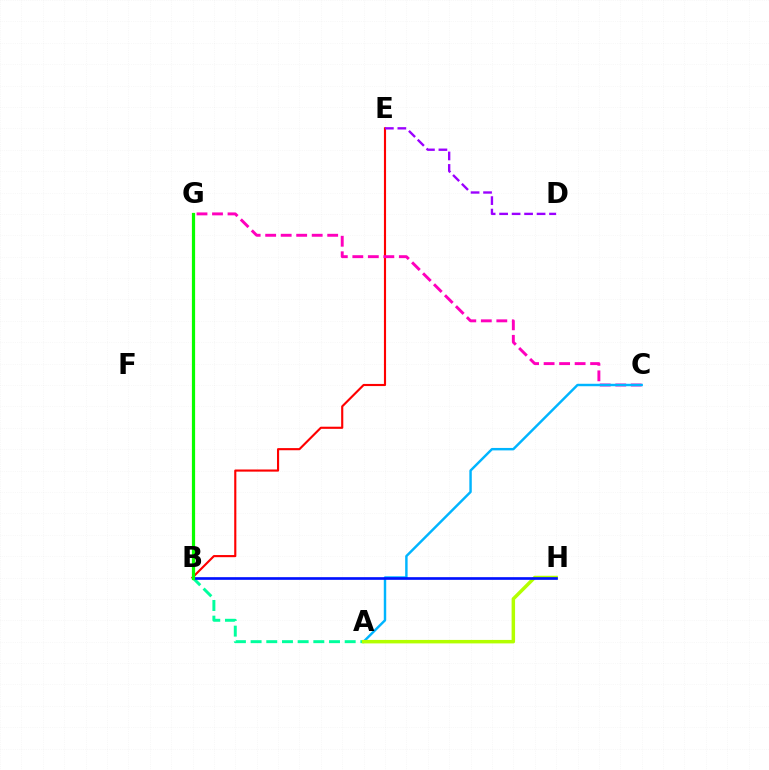{('A', 'B'): [{'color': '#00ff9d', 'line_style': 'dashed', 'thickness': 2.13}], ('B', 'G'): [{'color': '#ffa500', 'line_style': 'solid', 'thickness': 2.23}, {'color': '#08ff00', 'line_style': 'solid', 'thickness': 2.27}], ('B', 'E'): [{'color': '#ff0000', 'line_style': 'solid', 'thickness': 1.54}], ('C', 'G'): [{'color': '#ff00bd', 'line_style': 'dashed', 'thickness': 2.11}], ('A', 'C'): [{'color': '#00b5ff', 'line_style': 'solid', 'thickness': 1.76}], ('A', 'H'): [{'color': '#b3ff00', 'line_style': 'solid', 'thickness': 2.51}], ('B', 'H'): [{'color': '#0010ff', 'line_style': 'solid', 'thickness': 1.92}], ('D', 'E'): [{'color': '#9b00ff', 'line_style': 'dashed', 'thickness': 1.7}]}